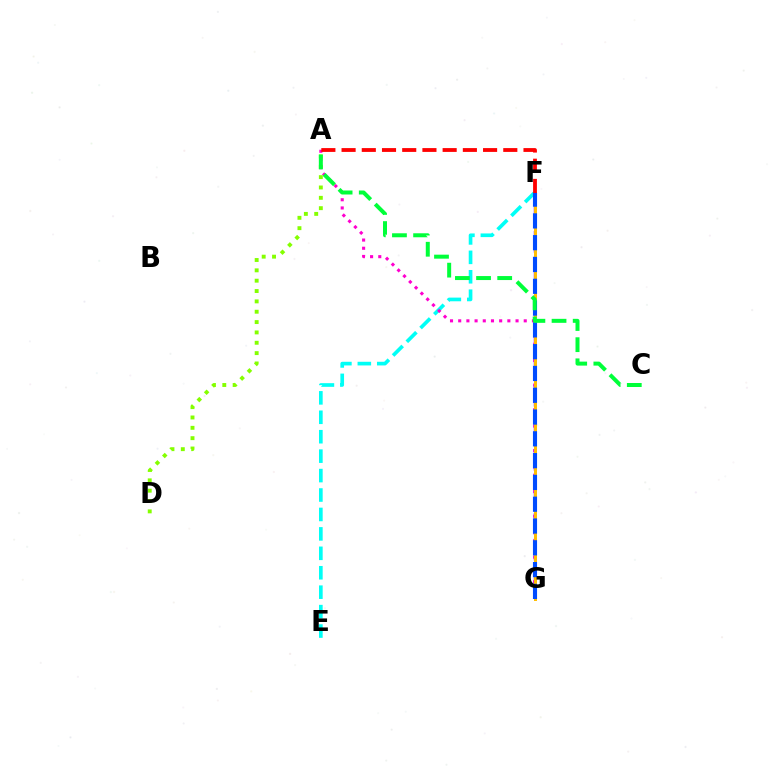{('E', 'F'): [{'color': '#00fff6', 'line_style': 'dashed', 'thickness': 2.64}], ('A', 'G'): [{'color': '#ff00cf', 'line_style': 'dotted', 'thickness': 2.23}], ('F', 'G'): [{'color': '#7200ff', 'line_style': 'dashed', 'thickness': 1.74}, {'color': '#ffbd00', 'line_style': 'solid', 'thickness': 2.13}, {'color': '#004bff', 'line_style': 'dashed', 'thickness': 2.96}], ('A', 'D'): [{'color': '#84ff00', 'line_style': 'dotted', 'thickness': 2.81}], ('A', 'F'): [{'color': '#ff0000', 'line_style': 'dashed', 'thickness': 2.75}], ('A', 'C'): [{'color': '#00ff39', 'line_style': 'dashed', 'thickness': 2.87}]}